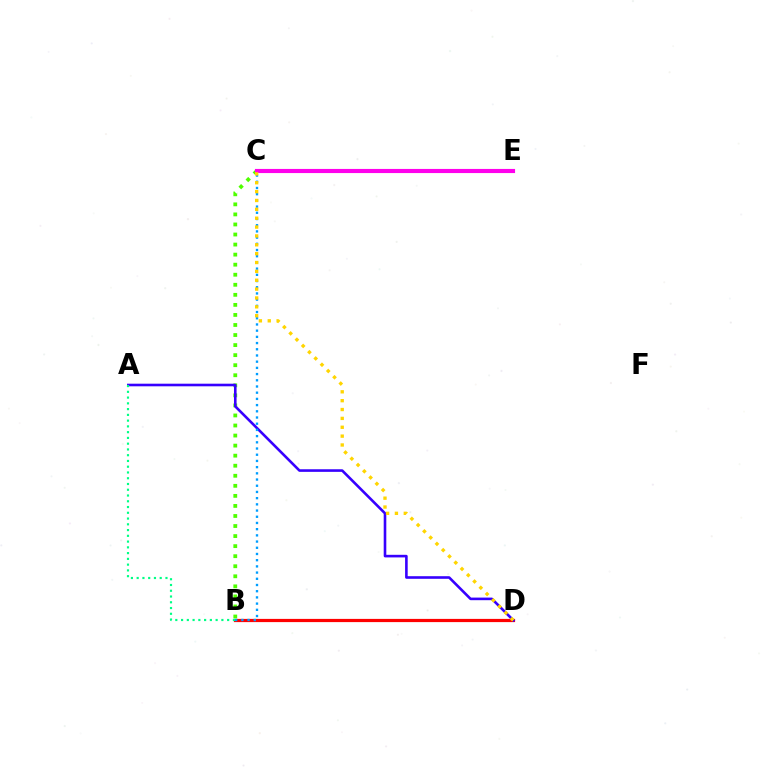{('B', 'D'): [{'color': '#ff0000', 'line_style': 'solid', 'thickness': 2.31}], ('B', 'C'): [{'color': '#4fff00', 'line_style': 'dotted', 'thickness': 2.73}, {'color': '#009eff', 'line_style': 'dotted', 'thickness': 1.69}], ('A', 'D'): [{'color': '#3700ff', 'line_style': 'solid', 'thickness': 1.88}], ('C', 'E'): [{'color': '#ff00ed', 'line_style': 'solid', 'thickness': 2.98}], ('C', 'D'): [{'color': '#ffd500', 'line_style': 'dotted', 'thickness': 2.41}], ('A', 'B'): [{'color': '#00ff86', 'line_style': 'dotted', 'thickness': 1.56}]}